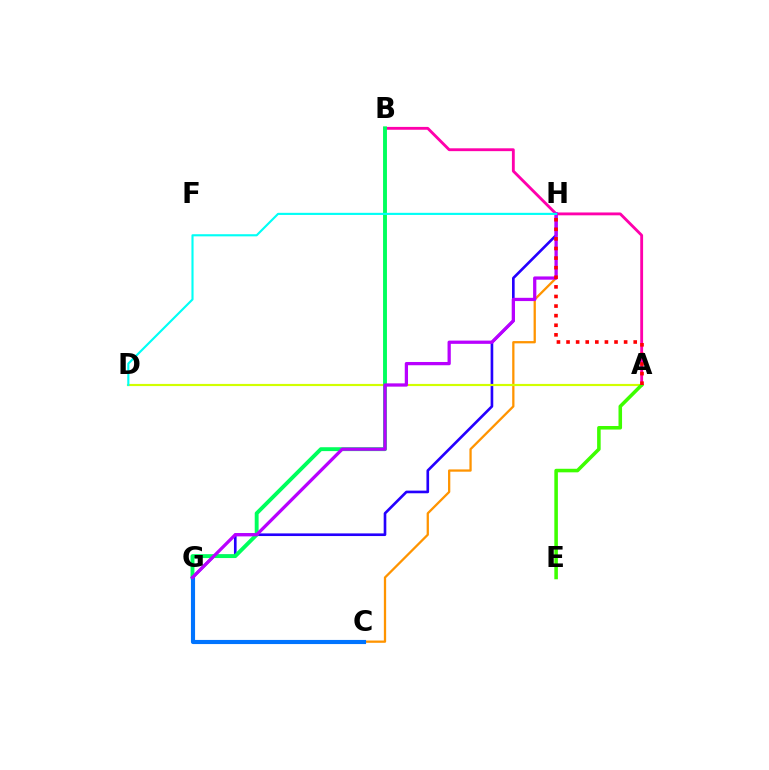{('C', 'H'): [{'color': '#ff9400', 'line_style': 'solid', 'thickness': 1.64}], ('G', 'H'): [{'color': '#2500ff', 'line_style': 'solid', 'thickness': 1.91}, {'color': '#b900ff', 'line_style': 'solid', 'thickness': 2.34}], ('A', 'B'): [{'color': '#ff00ac', 'line_style': 'solid', 'thickness': 2.05}], ('A', 'D'): [{'color': '#d1ff00', 'line_style': 'solid', 'thickness': 1.56}], ('B', 'G'): [{'color': '#00ff5c', 'line_style': 'solid', 'thickness': 2.8}], ('A', 'E'): [{'color': '#3dff00', 'line_style': 'solid', 'thickness': 2.56}], ('C', 'G'): [{'color': '#0074ff', 'line_style': 'solid', 'thickness': 2.97}], ('A', 'H'): [{'color': '#ff0000', 'line_style': 'dotted', 'thickness': 2.61}], ('D', 'H'): [{'color': '#00fff6', 'line_style': 'solid', 'thickness': 1.53}]}